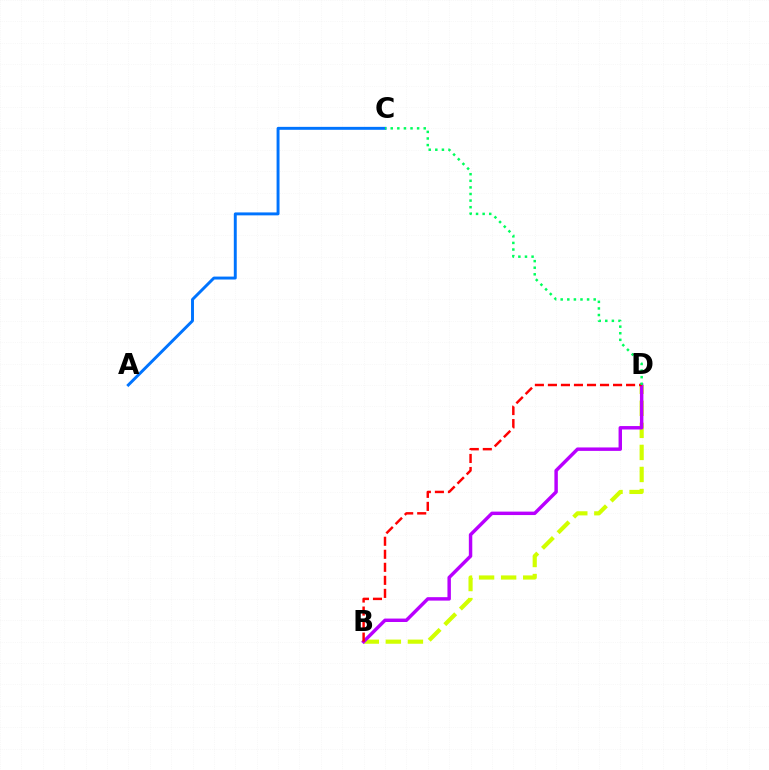{('B', 'D'): [{'color': '#d1ff00', 'line_style': 'dashed', 'thickness': 3.0}, {'color': '#b900ff', 'line_style': 'solid', 'thickness': 2.48}, {'color': '#ff0000', 'line_style': 'dashed', 'thickness': 1.77}], ('A', 'C'): [{'color': '#0074ff', 'line_style': 'solid', 'thickness': 2.12}], ('C', 'D'): [{'color': '#00ff5c', 'line_style': 'dotted', 'thickness': 1.79}]}